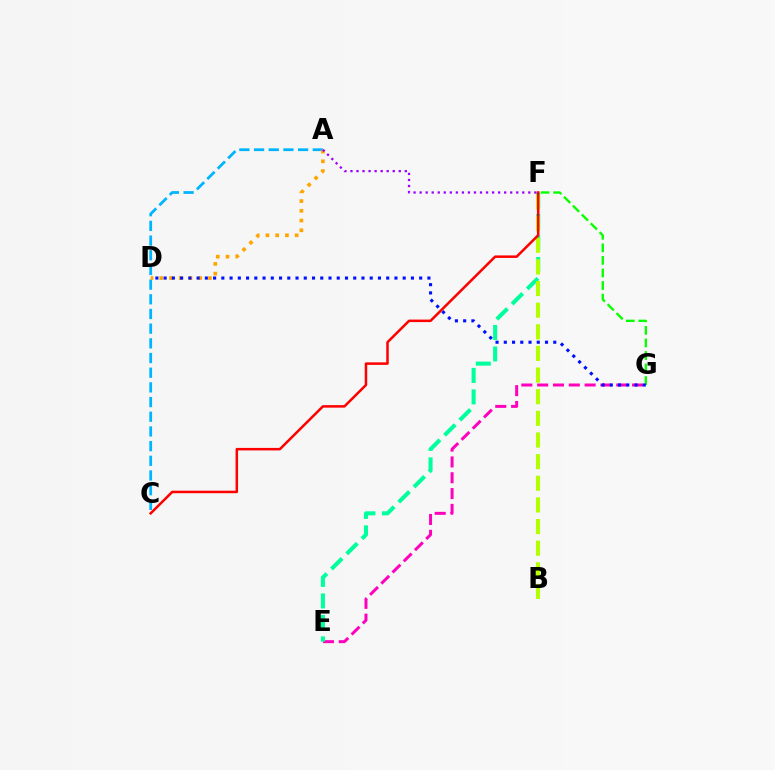{('E', 'G'): [{'color': '#ff00bd', 'line_style': 'dashed', 'thickness': 2.15}], ('E', 'F'): [{'color': '#00ff9d', 'line_style': 'dashed', 'thickness': 2.92}], ('F', 'G'): [{'color': '#08ff00', 'line_style': 'dashed', 'thickness': 1.71}], ('A', 'C'): [{'color': '#00b5ff', 'line_style': 'dashed', 'thickness': 1.99}], ('A', 'D'): [{'color': '#ffa500', 'line_style': 'dotted', 'thickness': 2.65}], ('B', 'F'): [{'color': '#b3ff00', 'line_style': 'dashed', 'thickness': 2.94}], ('A', 'F'): [{'color': '#9b00ff', 'line_style': 'dotted', 'thickness': 1.64}], ('D', 'G'): [{'color': '#0010ff', 'line_style': 'dotted', 'thickness': 2.24}], ('C', 'F'): [{'color': '#ff0000', 'line_style': 'solid', 'thickness': 1.81}]}